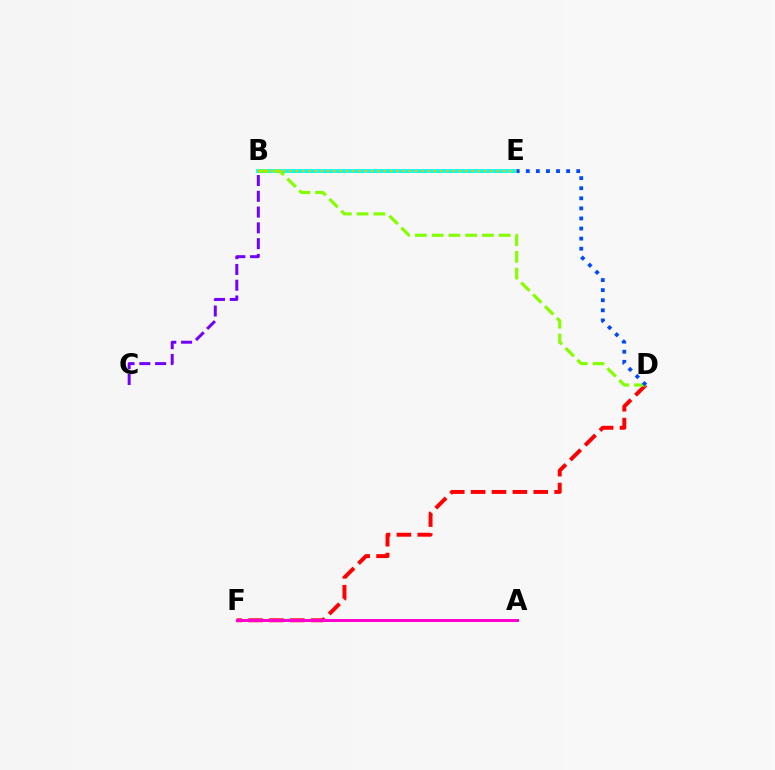{('D', 'F'): [{'color': '#ff0000', 'line_style': 'dashed', 'thickness': 2.84}], ('B', 'E'): [{'color': '#00ff39', 'line_style': 'dashed', 'thickness': 2.14}, {'color': '#00fff6', 'line_style': 'solid', 'thickness': 2.74}, {'color': '#ffbd00', 'line_style': 'dotted', 'thickness': 1.7}], ('A', 'F'): [{'color': '#ff00cf', 'line_style': 'solid', 'thickness': 2.15}], ('B', 'D'): [{'color': '#84ff00', 'line_style': 'dashed', 'thickness': 2.28}], ('B', 'C'): [{'color': '#7200ff', 'line_style': 'dashed', 'thickness': 2.14}], ('D', 'E'): [{'color': '#004bff', 'line_style': 'dotted', 'thickness': 2.74}]}